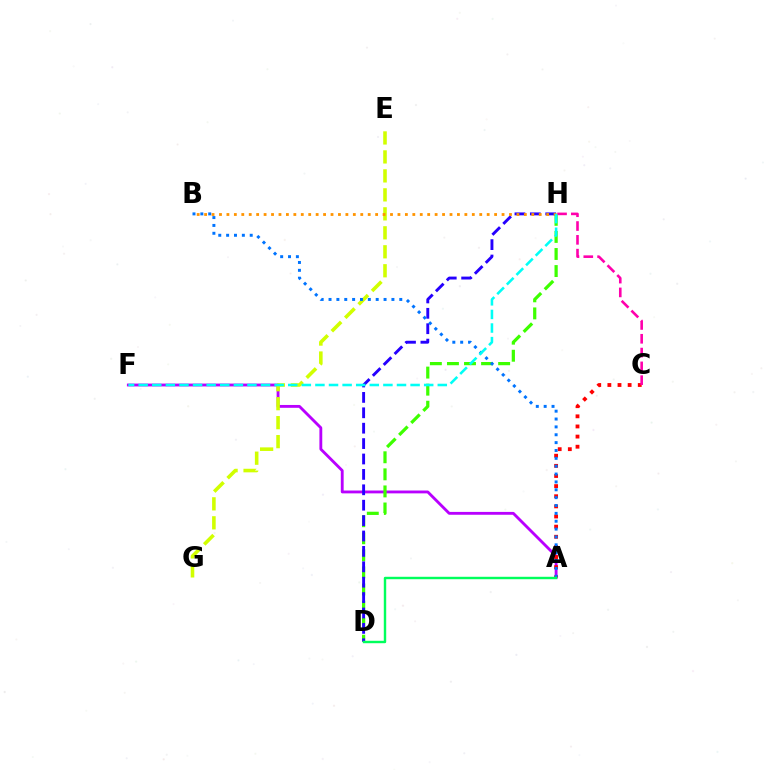{('A', 'F'): [{'color': '#b900ff', 'line_style': 'solid', 'thickness': 2.05}], ('A', 'C'): [{'color': '#ff0000', 'line_style': 'dotted', 'thickness': 2.75}], ('D', 'H'): [{'color': '#3dff00', 'line_style': 'dashed', 'thickness': 2.32}, {'color': '#2500ff', 'line_style': 'dashed', 'thickness': 2.09}], ('C', 'H'): [{'color': '#ff00ac', 'line_style': 'dashed', 'thickness': 1.88}], ('E', 'G'): [{'color': '#d1ff00', 'line_style': 'dashed', 'thickness': 2.58}], ('B', 'H'): [{'color': '#ff9400', 'line_style': 'dotted', 'thickness': 2.02}], ('A', 'B'): [{'color': '#0074ff', 'line_style': 'dotted', 'thickness': 2.14}], ('F', 'H'): [{'color': '#00fff6', 'line_style': 'dashed', 'thickness': 1.85}], ('A', 'D'): [{'color': '#00ff5c', 'line_style': 'solid', 'thickness': 1.74}]}